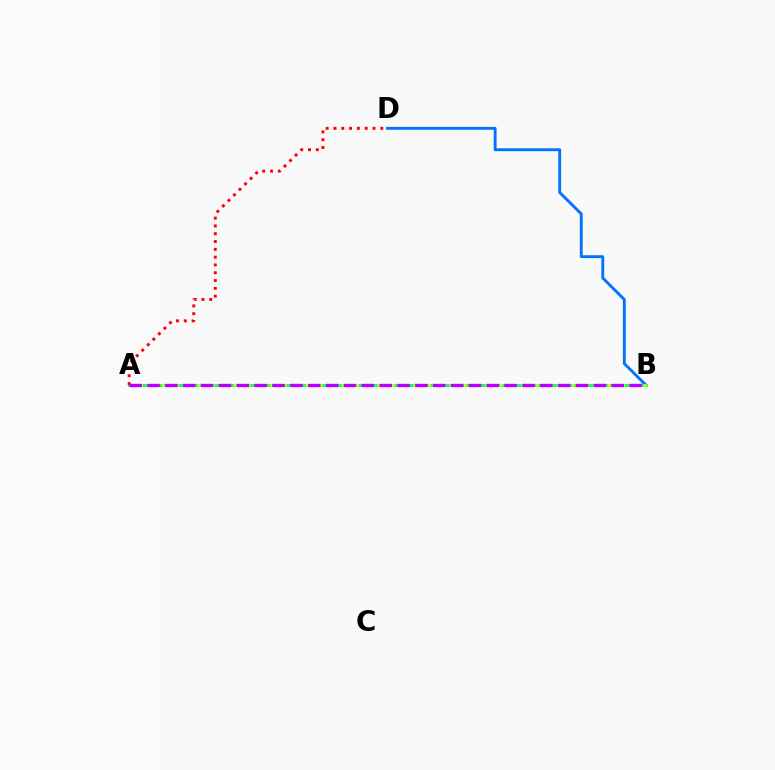{('B', 'D'): [{'color': '#0074ff', 'line_style': 'solid', 'thickness': 2.08}], ('A', 'B'): [{'color': '#00ff5c', 'line_style': 'solid', 'thickness': 1.99}, {'color': '#d1ff00', 'line_style': 'dotted', 'thickness': 1.95}, {'color': '#b900ff', 'line_style': 'dashed', 'thickness': 2.43}], ('A', 'D'): [{'color': '#ff0000', 'line_style': 'dotted', 'thickness': 2.12}]}